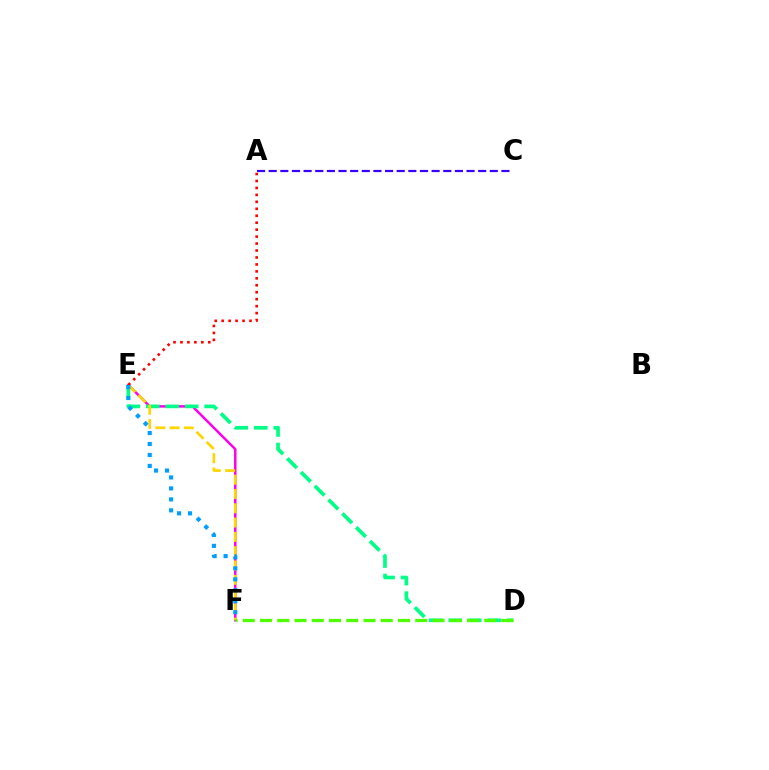{('E', 'F'): [{'color': '#ff00ed', 'line_style': 'solid', 'thickness': 1.8}, {'color': '#ffd500', 'line_style': 'dashed', 'thickness': 1.94}, {'color': '#009eff', 'line_style': 'dotted', 'thickness': 2.98}], ('A', 'C'): [{'color': '#3700ff', 'line_style': 'dashed', 'thickness': 1.58}], ('D', 'E'): [{'color': '#00ff86', 'line_style': 'dashed', 'thickness': 2.65}], ('D', 'F'): [{'color': '#4fff00', 'line_style': 'dashed', 'thickness': 2.34}], ('A', 'E'): [{'color': '#ff0000', 'line_style': 'dotted', 'thickness': 1.89}]}